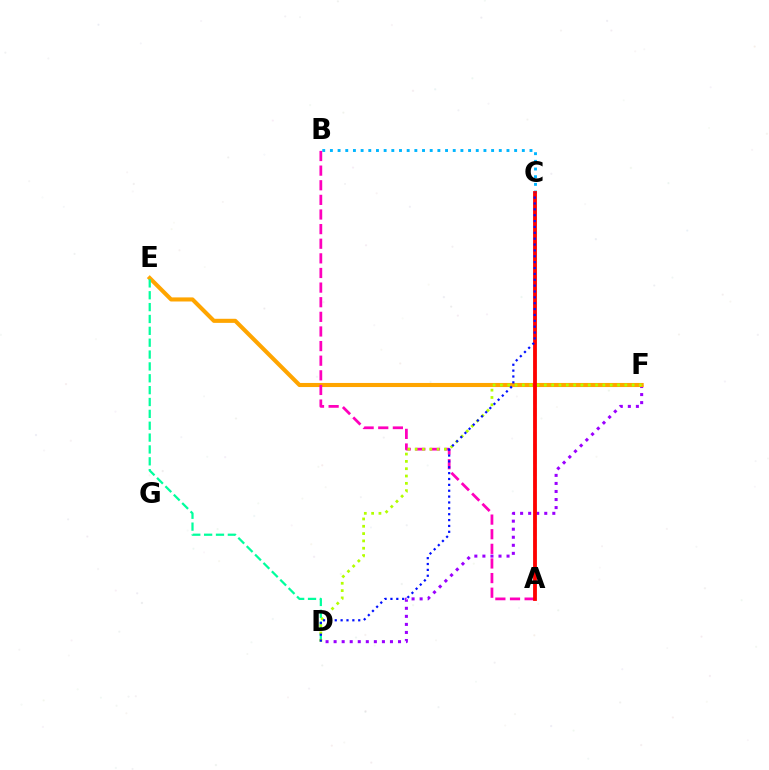{('D', 'F'): [{'color': '#9b00ff', 'line_style': 'dotted', 'thickness': 2.19}, {'color': '#b3ff00', 'line_style': 'dotted', 'thickness': 1.99}], ('E', 'F'): [{'color': '#ffa500', 'line_style': 'solid', 'thickness': 2.94}], ('B', 'C'): [{'color': '#00b5ff', 'line_style': 'dotted', 'thickness': 2.09}], ('A', 'B'): [{'color': '#ff00bd', 'line_style': 'dashed', 'thickness': 1.99}], ('A', 'C'): [{'color': '#08ff00', 'line_style': 'dashed', 'thickness': 1.62}, {'color': '#ff0000', 'line_style': 'solid', 'thickness': 2.74}], ('D', 'E'): [{'color': '#00ff9d', 'line_style': 'dashed', 'thickness': 1.61}], ('C', 'D'): [{'color': '#0010ff', 'line_style': 'dotted', 'thickness': 1.59}]}